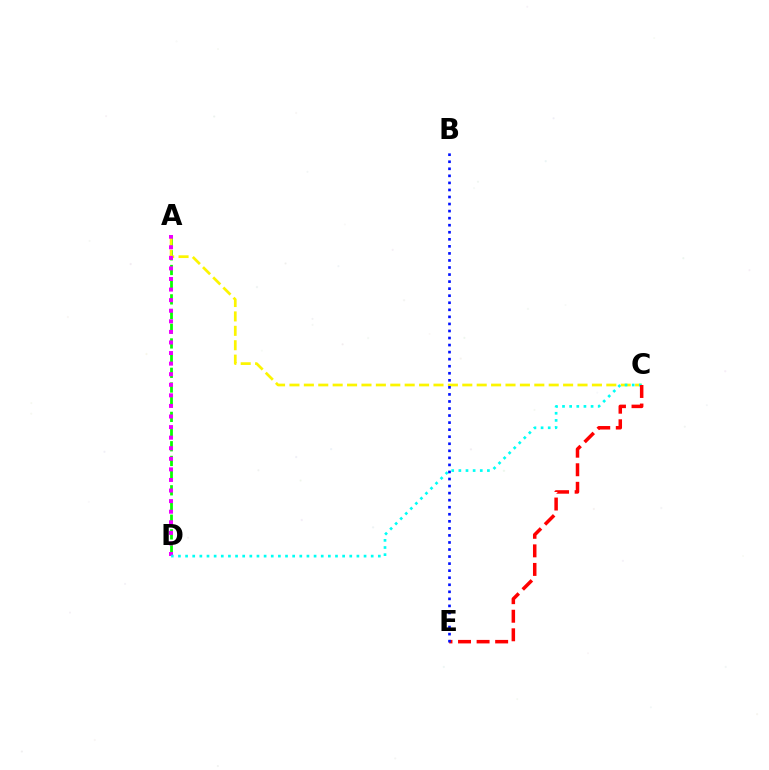{('A', 'D'): [{'color': '#08ff00', 'line_style': 'dashed', 'thickness': 2.0}, {'color': '#ee00ff', 'line_style': 'dotted', 'thickness': 2.87}], ('A', 'C'): [{'color': '#fcf500', 'line_style': 'dashed', 'thickness': 1.96}], ('C', 'D'): [{'color': '#00fff6', 'line_style': 'dotted', 'thickness': 1.94}], ('C', 'E'): [{'color': '#ff0000', 'line_style': 'dashed', 'thickness': 2.52}], ('B', 'E'): [{'color': '#0010ff', 'line_style': 'dotted', 'thickness': 1.92}]}